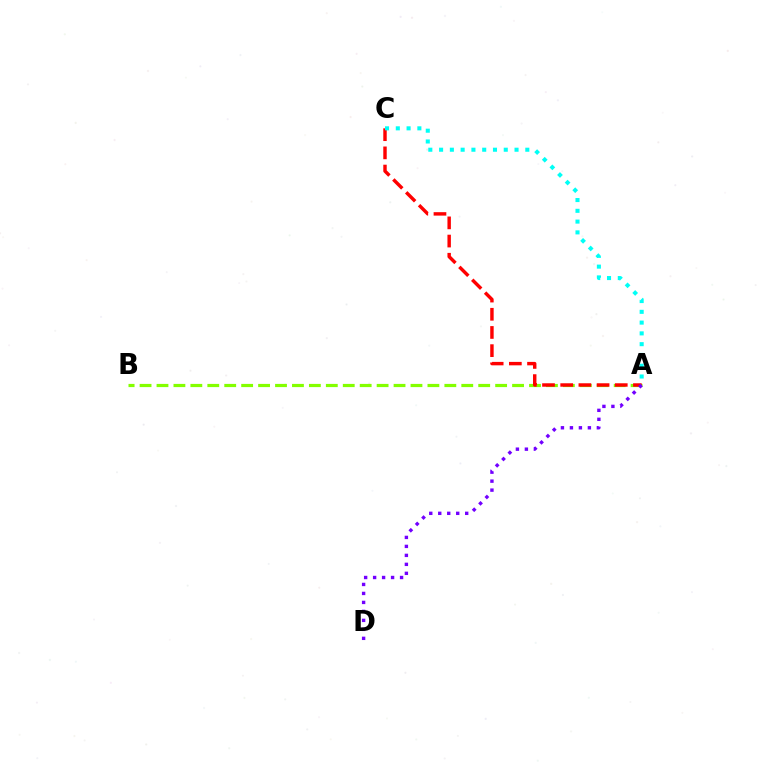{('A', 'B'): [{'color': '#84ff00', 'line_style': 'dashed', 'thickness': 2.3}], ('A', 'C'): [{'color': '#ff0000', 'line_style': 'dashed', 'thickness': 2.47}, {'color': '#00fff6', 'line_style': 'dotted', 'thickness': 2.93}], ('A', 'D'): [{'color': '#7200ff', 'line_style': 'dotted', 'thickness': 2.44}]}